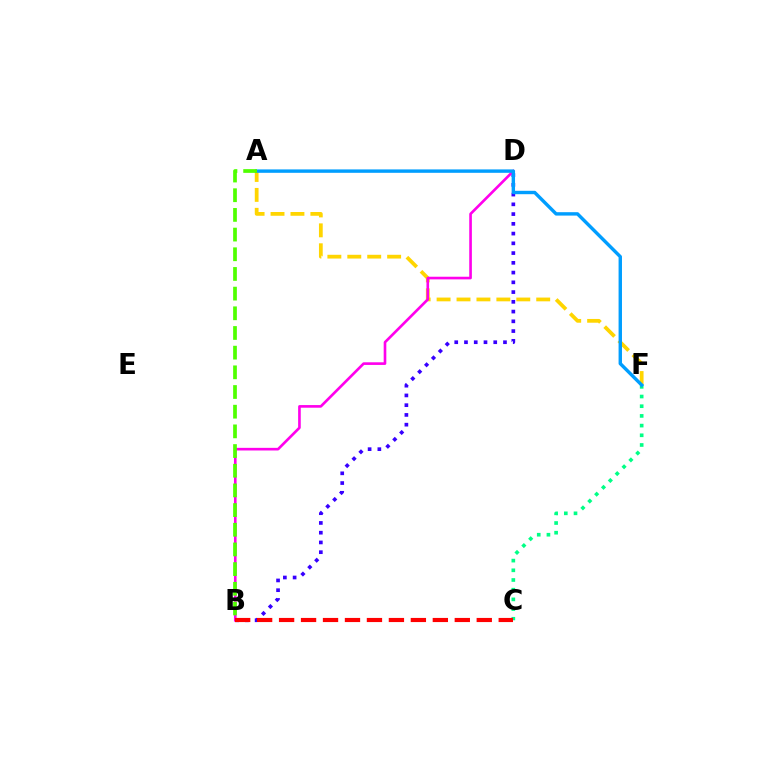{('A', 'F'): [{'color': '#ffd500', 'line_style': 'dashed', 'thickness': 2.71}, {'color': '#009eff', 'line_style': 'solid', 'thickness': 2.45}], ('C', 'F'): [{'color': '#00ff86', 'line_style': 'dotted', 'thickness': 2.63}], ('B', 'D'): [{'color': '#3700ff', 'line_style': 'dotted', 'thickness': 2.65}, {'color': '#ff00ed', 'line_style': 'solid', 'thickness': 1.9}], ('B', 'C'): [{'color': '#ff0000', 'line_style': 'dashed', 'thickness': 2.98}], ('A', 'B'): [{'color': '#4fff00', 'line_style': 'dashed', 'thickness': 2.67}]}